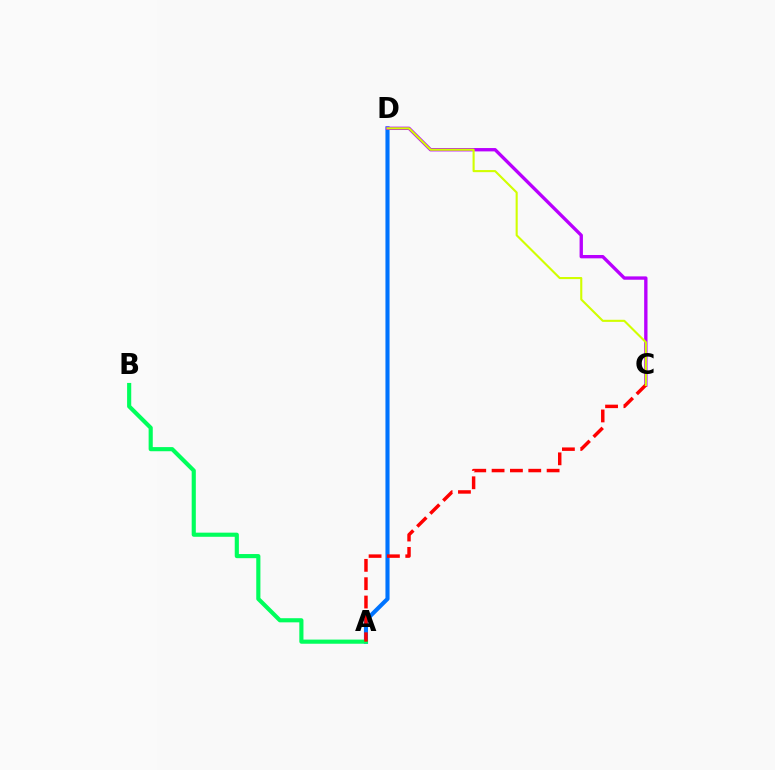{('A', 'D'): [{'color': '#0074ff', 'line_style': 'solid', 'thickness': 2.95}], ('A', 'B'): [{'color': '#00ff5c', 'line_style': 'solid', 'thickness': 2.98}], ('C', 'D'): [{'color': '#b900ff', 'line_style': 'solid', 'thickness': 2.41}, {'color': '#d1ff00', 'line_style': 'solid', 'thickness': 1.52}], ('A', 'C'): [{'color': '#ff0000', 'line_style': 'dashed', 'thickness': 2.49}]}